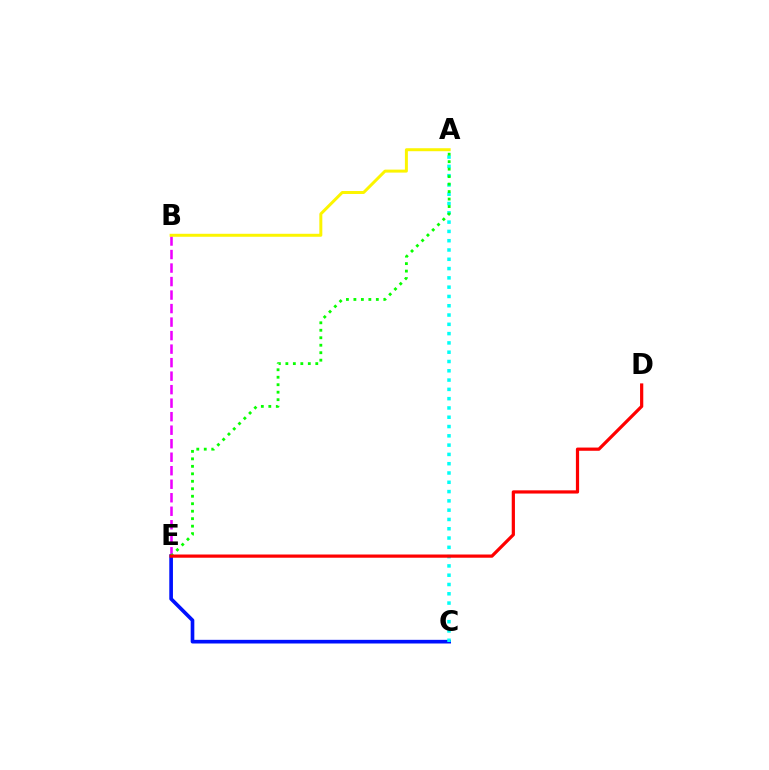{('B', 'E'): [{'color': '#ee00ff', 'line_style': 'dashed', 'thickness': 1.84}], ('C', 'E'): [{'color': '#0010ff', 'line_style': 'solid', 'thickness': 2.63}], ('A', 'C'): [{'color': '#00fff6', 'line_style': 'dotted', 'thickness': 2.52}], ('A', 'E'): [{'color': '#08ff00', 'line_style': 'dotted', 'thickness': 2.03}], ('D', 'E'): [{'color': '#ff0000', 'line_style': 'solid', 'thickness': 2.31}], ('A', 'B'): [{'color': '#fcf500', 'line_style': 'solid', 'thickness': 2.14}]}